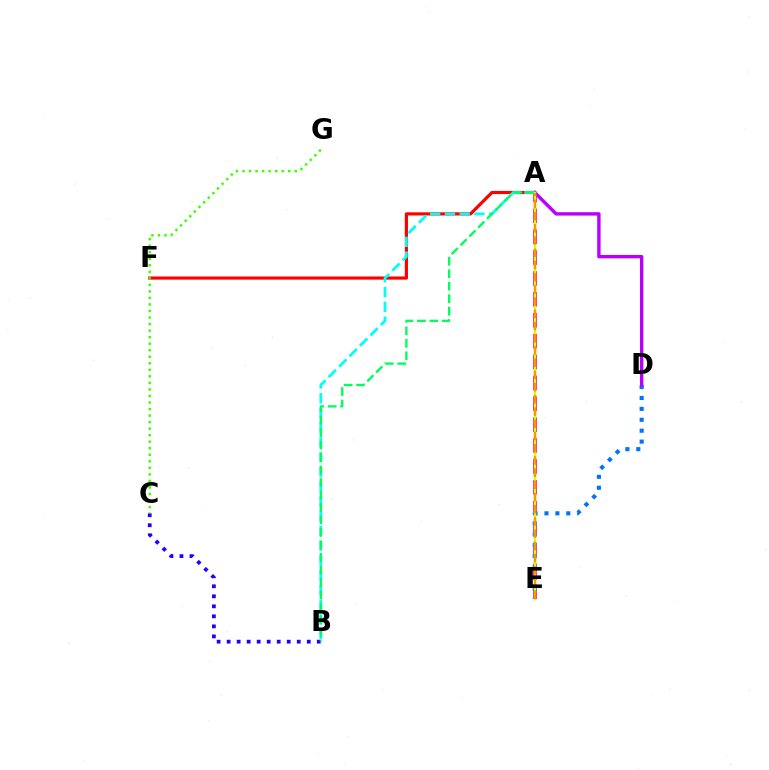{('A', 'E'): [{'color': '#ff00ac', 'line_style': 'dashed', 'thickness': 2.84}, {'color': '#d1ff00', 'line_style': 'solid', 'thickness': 1.79}, {'color': '#ff9400', 'line_style': 'dashed', 'thickness': 1.66}], ('A', 'F'): [{'color': '#ff0000', 'line_style': 'solid', 'thickness': 2.28}], ('D', 'E'): [{'color': '#0074ff', 'line_style': 'dotted', 'thickness': 2.96}], ('B', 'C'): [{'color': '#2500ff', 'line_style': 'dotted', 'thickness': 2.72}], ('A', 'D'): [{'color': '#b900ff', 'line_style': 'solid', 'thickness': 2.45}], ('C', 'G'): [{'color': '#3dff00', 'line_style': 'dotted', 'thickness': 1.78}], ('A', 'B'): [{'color': '#00fff6', 'line_style': 'dashed', 'thickness': 2.0}, {'color': '#00ff5c', 'line_style': 'dashed', 'thickness': 1.7}]}